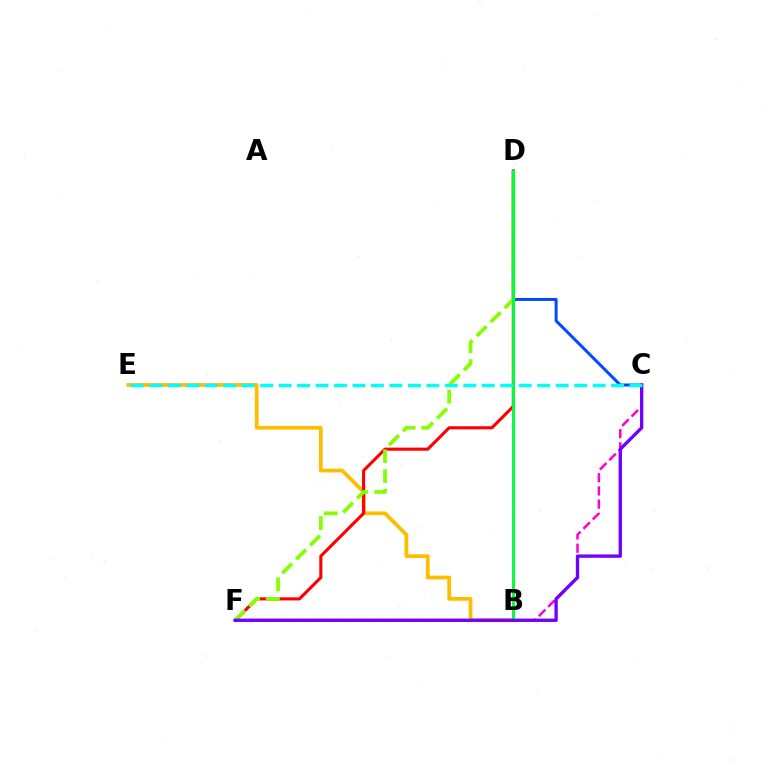{('C', 'D'): [{'color': '#004bff', 'line_style': 'solid', 'thickness': 2.15}], ('C', 'F'): [{'color': '#ff00cf', 'line_style': 'dashed', 'thickness': 1.8}, {'color': '#7200ff', 'line_style': 'solid', 'thickness': 2.41}], ('B', 'E'): [{'color': '#ffbd00', 'line_style': 'solid', 'thickness': 2.7}], ('D', 'F'): [{'color': '#ff0000', 'line_style': 'solid', 'thickness': 2.23}, {'color': '#84ff00', 'line_style': 'dashed', 'thickness': 2.68}], ('B', 'D'): [{'color': '#00ff39', 'line_style': 'solid', 'thickness': 2.11}], ('C', 'E'): [{'color': '#00fff6', 'line_style': 'dashed', 'thickness': 2.51}]}